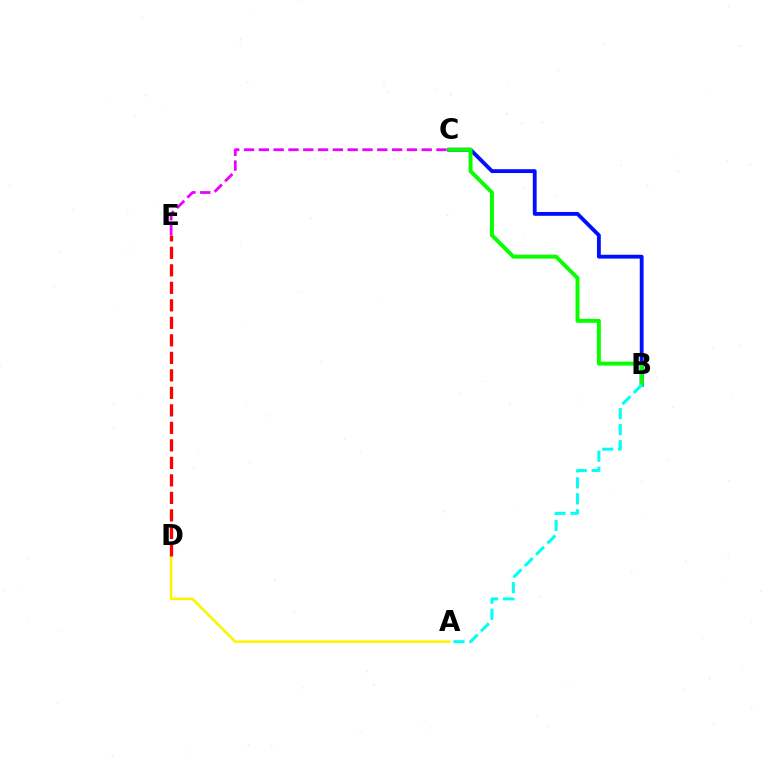{('B', 'C'): [{'color': '#0010ff', 'line_style': 'solid', 'thickness': 2.76}, {'color': '#08ff00', 'line_style': 'solid', 'thickness': 2.83}], ('A', 'B'): [{'color': '#00fff6', 'line_style': 'dashed', 'thickness': 2.17}], ('A', 'D'): [{'color': '#fcf500', 'line_style': 'solid', 'thickness': 1.87}], ('C', 'E'): [{'color': '#ee00ff', 'line_style': 'dashed', 'thickness': 2.01}], ('D', 'E'): [{'color': '#ff0000', 'line_style': 'dashed', 'thickness': 2.38}]}